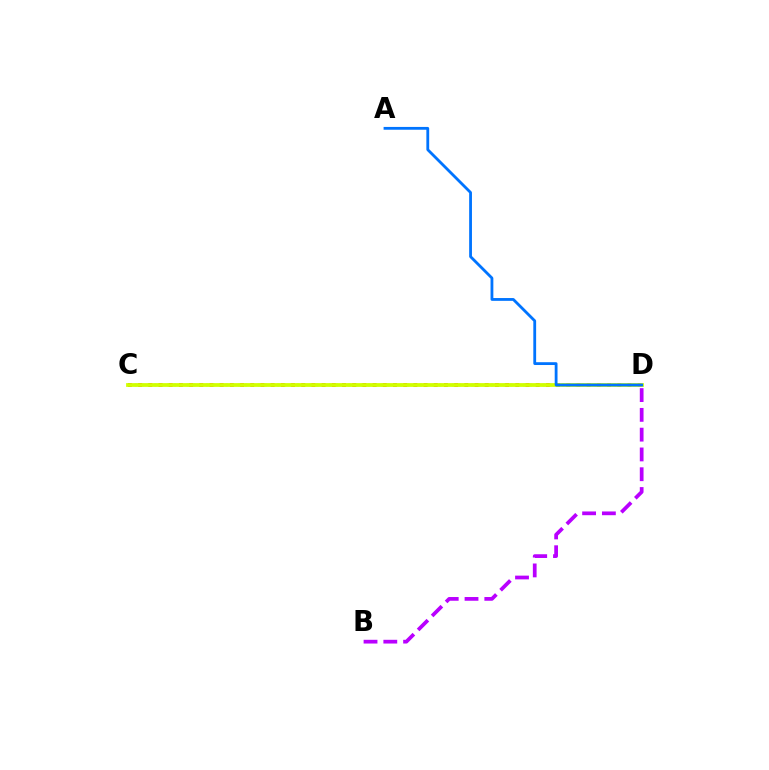{('C', 'D'): [{'color': '#ff0000', 'line_style': 'dotted', 'thickness': 2.77}, {'color': '#00ff5c', 'line_style': 'dotted', 'thickness': 1.76}, {'color': '#d1ff00', 'line_style': 'solid', 'thickness': 2.72}], ('B', 'D'): [{'color': '#b900ff', 'line_style': 'dashed', 'thickness': 2.69}], ('A', 'D'): [{'color': '#0074ff', 'line_style': 'solid', 'thickness': 2.02}]}